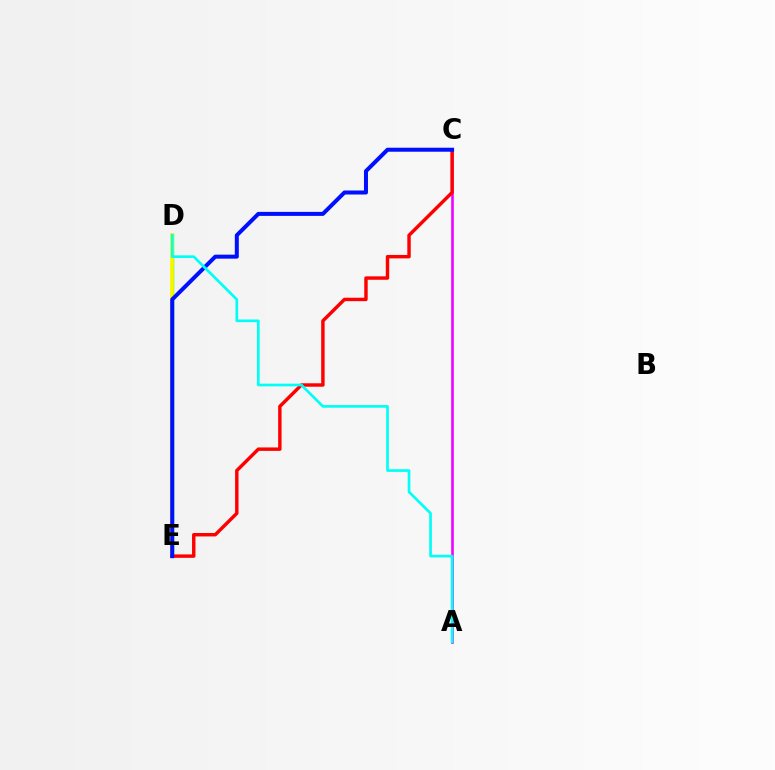{('D', 'E'): [{'color': '#08ff00', 'line_style': 'solid', 'thickness': 2.45}, {'color': '#fcf500', 'line_style': 'solid', 'thickness': 2.71}], ('A', 'C'): [{'color': '#ee00ff', 'line_style': 'solid', 'thickness': 1.86}], ('C', 'E'): [{'color': '#ff0000', 'line_style': 'solid', 'thickness': 2.47}, {'color': '#0010ff', 'line_style': 'solid', 'thickness': 2.88}], ('A', 'D'): [{'color': '#00fff6', 'line_style': 'solid', 'thickness': 1.93}]}